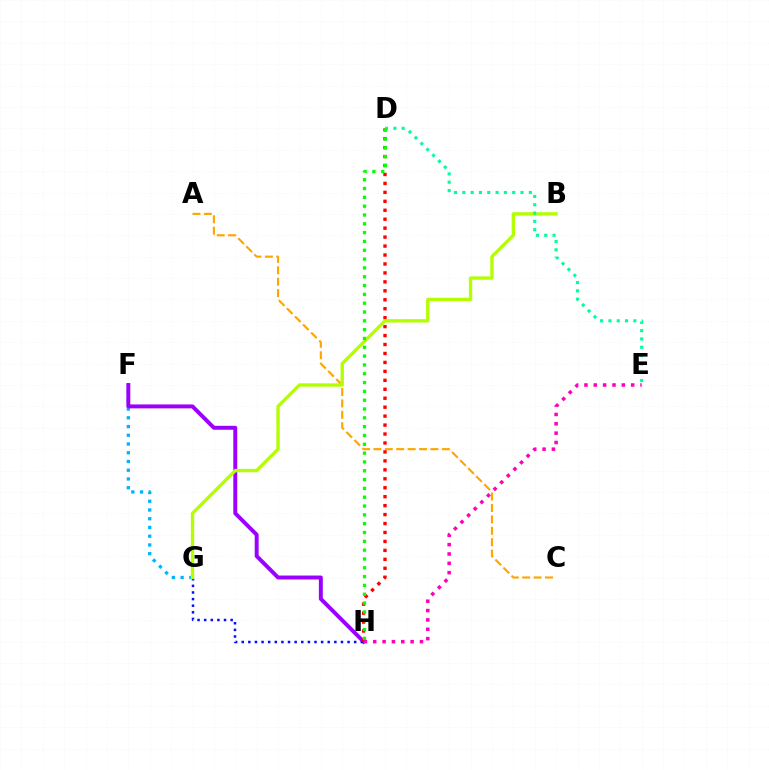{('F', 'G'): [{'color': '#00b5ff', 'line_style': 'dotted', 'thickness': 2.37}], ('F', 'H'): [{'color': '#9b00ff', 'line_style': 'solid', 'thickness': 2.83}], ('A', 'C'): [{'color': '#ffa500', 'line_style': 'dashed', 'thickness': 1.55}], ('G', 'H'): [{'color': '#0010ff', 'line_style': 'dotted', 'thickness': 1.8}], ('D', 'H'): [{'color': '#ff0000', 'line_style': 'dotted', 'thickness': 2.43}, {'color': '#08ff00', 'line_style': 'dotted', 'thickness': 2.4}], ('B', 'G'): [{'color': '#b3ff00', 'line_style': 'solid', 'thickness': 2.41}], ('D', 'E'): [{'color': '#00ff9d', 'line_style': 'dotted', 'thickness': 2.26}], ('E', 'H'): [{'color': '#ff00bd', 'line_style': 'dotted', 'thickness': 2.54}]}